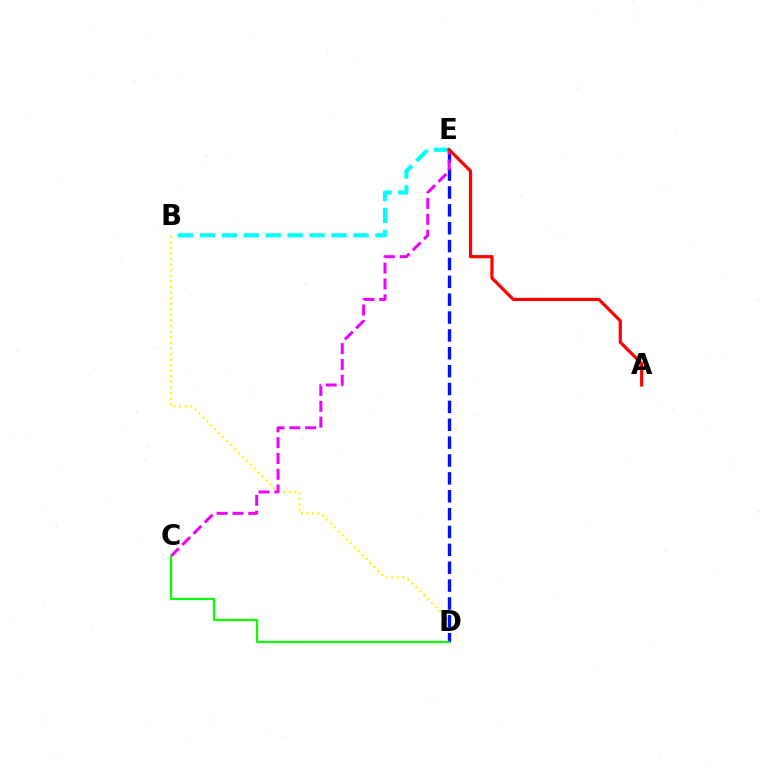{('B', 'D'): [{'color': '#fcf500', 'line_style': 'dotted', 'thickness': 1.52}], ('D', 'E'): [{'color': '#0010ff', 'line_style': 'dashed', 'thickness': 2.43}], ('C', 'E'): [{'color': '#ee00ff', 'line_style': 'dashed', 'thickness': 2.15}], ('B', 'E'): [{'color': '#00fff6', 'line_style': 'dashed', 'thickness': 2.98}], ('C', 'D'): [{'color': '#08ff00', 'line_style': 'solid', 'thickness': 1.59}], ('A', 'E'): [{'color': '#ff0000', 'line_style': 'solid', 'thickness': 2.29}]}